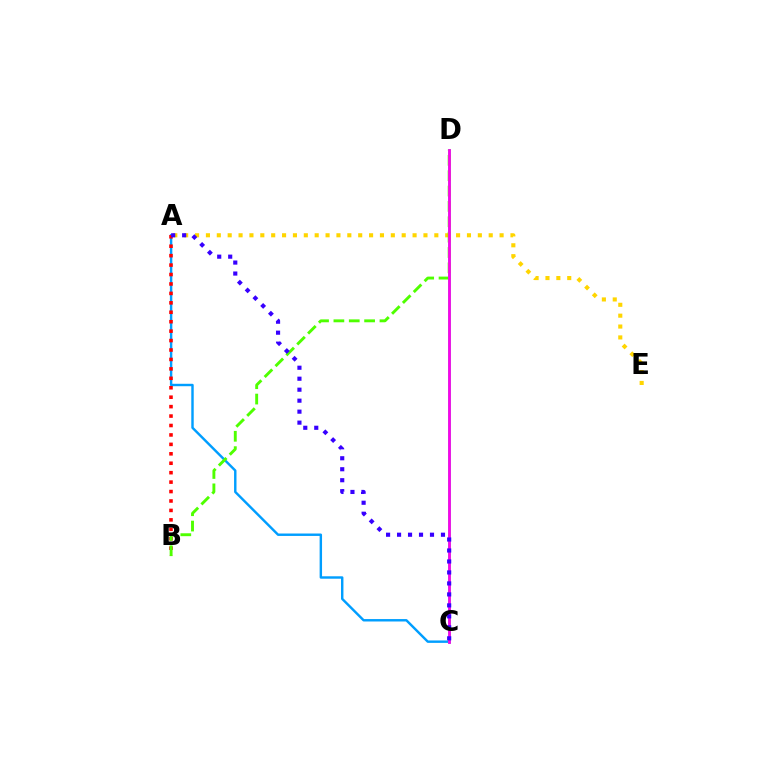{('A', 'E'): [{'color': '#ffd500', 'line_style': 'dotted', 'thickness': 2.96}], ('A', 'C'): [{'color': '#009eff', 'line_style': 'solid', 'thickness': 1.75}, {'color': '#3700ff', 'line_style': 'dotted', 'thickness': 2.98}], ('C', 'D'): [{'color': '#00ff86', 'line_style': 'solid', 'thickness': 1.86}, {'color': '#ff00ed', 'line_style': 'solid', 'thickness': 1.98}], ('A', 'B'): [{'color': '#ff0000', 'line_style': 'dotted', 'thickness': 2.56}], ('B', 'D'): [{'color': '#4fff00', 'line_style': 'dashed', 'thickness': 2.09}]}